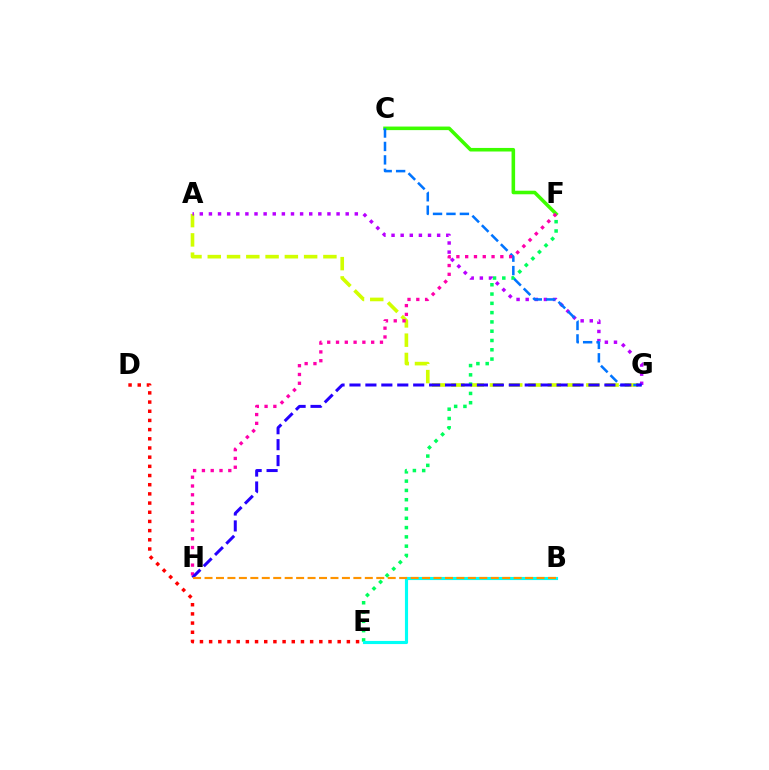{('C', 'F'): [{'color': '#3dff00', 'line_style': 'solid', 'thickness': 2.56}], ('A', 'G'): [{'color': '#d1ff00', 'line_style': 'dashed', 'thickness': 2.62}, {'color': '#b900ff', 'line_style': 'dotted', 'thickness': 2.48}], ('E', 'F'): [{'color': '#00ff5c', 'line_style': 'dotted', 'thickness': 2.52}], ('C', 'G'): [{'color': '#0074ff', 'line_style': 'dashed', 'thickness': 1.82}], ('F', 'H'): [{'color': '#ff00ac', 'line_style': 'dotted', 'thickness': 2.39}], ('G', 'H'): [{'color': '#2500ff', 'line_style': 'dashed', 'thickness': 2.16}], ('B', 'E'): [{'color': '#00fff6', 'line_style': 'solid', 'thickness': 2.26}], ('D', 'E'): [{'color': '#ff0000', 'line_style': 'dotted', 'thickness': 2.49}], ('B', 'H'): [{'color': '#ff9400', 'line_style': 'dashed', 'thickness': 1.56}]}